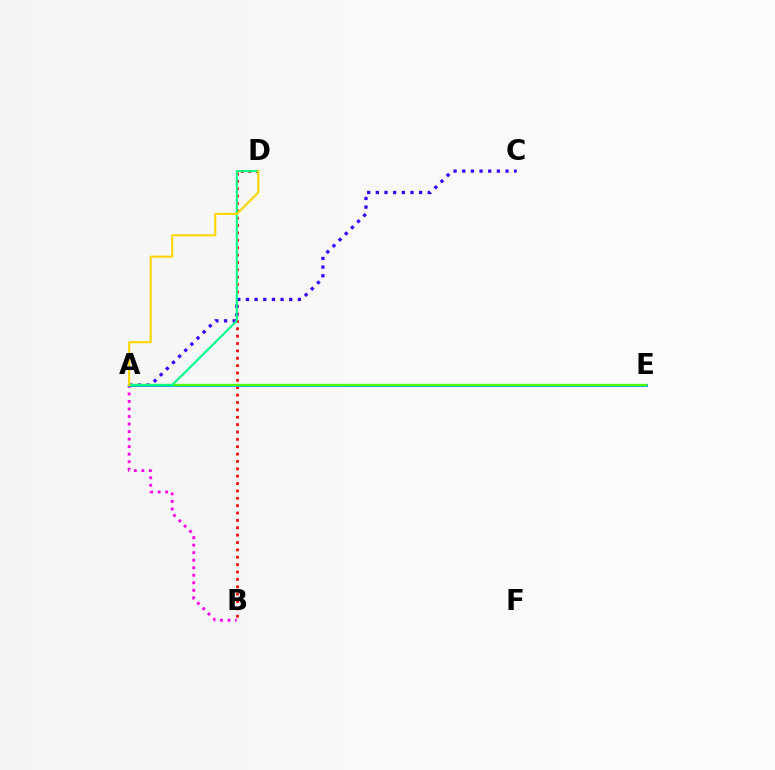{('A', 'B'): [{'color': '#ff00ed', 'line_style': 'dotted', 'thickness': 2.04}], ('B', 'D'): [{'color': '#ff0000', 'line_style': 'dotted', 'thickness': 2.0}], ('A', 'C'): [{'color': '#3700ff', 'line_style': 'dotted', 'thickness': 2.35}], ('A', 'E'): [{'color': '#009eff', 'line_style': 'solid', 'thickness': 2.05}, {'color': '#4fff00', 'line_style': 'solid', 'thickness': 1.69}], ('A', 'D'): [{'color': '#00ff86', 'line_style': 'solid', 'thickness': 1.5}, {'color': '#ffd500', 'line_style': 'solid', 'thickness': 1.5}]}